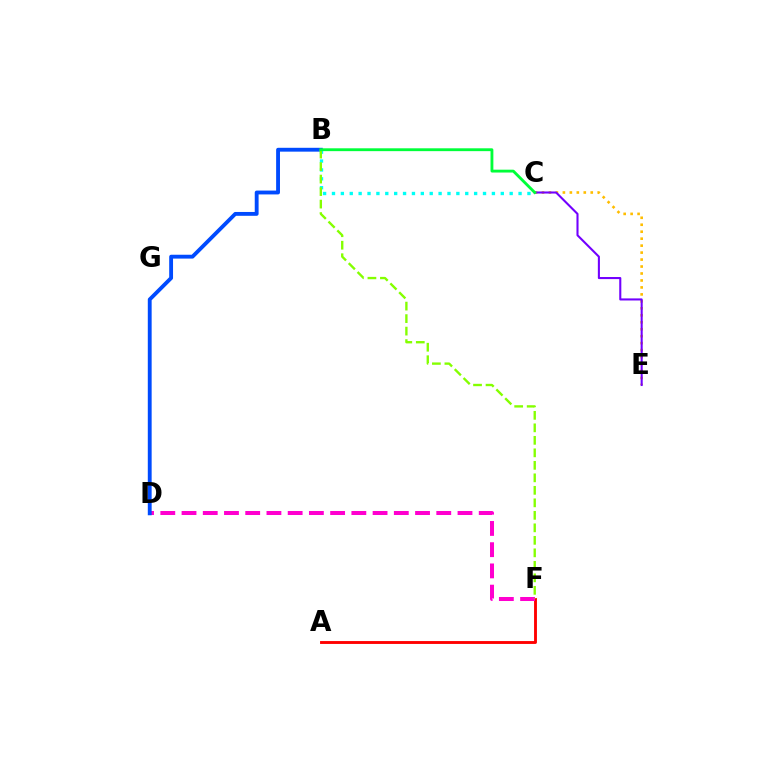{('A', 'F'): [{'color': '#ff0000', 'line_style': 'solid', 'thickness': 2.07}], ('C', 'E'): [{'color': '#ffbd00', 'line_style': 'dotted', 'thickness': 1.89}, {'color': '#7200ff', 'line_style': 'solid', 'thickness': 1.5}], ('D', 'F'): [{'color': '#ff00cf', 'line_style': 'dashed', 'thickness': 2.88}], ('B', 'D'): [{'color': '#004bff', 'line_style': 'solid', 'thickness': 2.77}], ('B', 'C'): [{'color': '#00fff6', 'line_style': 'dotted', 'thickness': 2.41}, {'color': '#00ff39', 'line_style': 'solid', 'thickness': 2.05}], ('B', 'F'): [{'color': '#84ff00', 'line_style': 'dashed', 'thickness': 1.7}]}